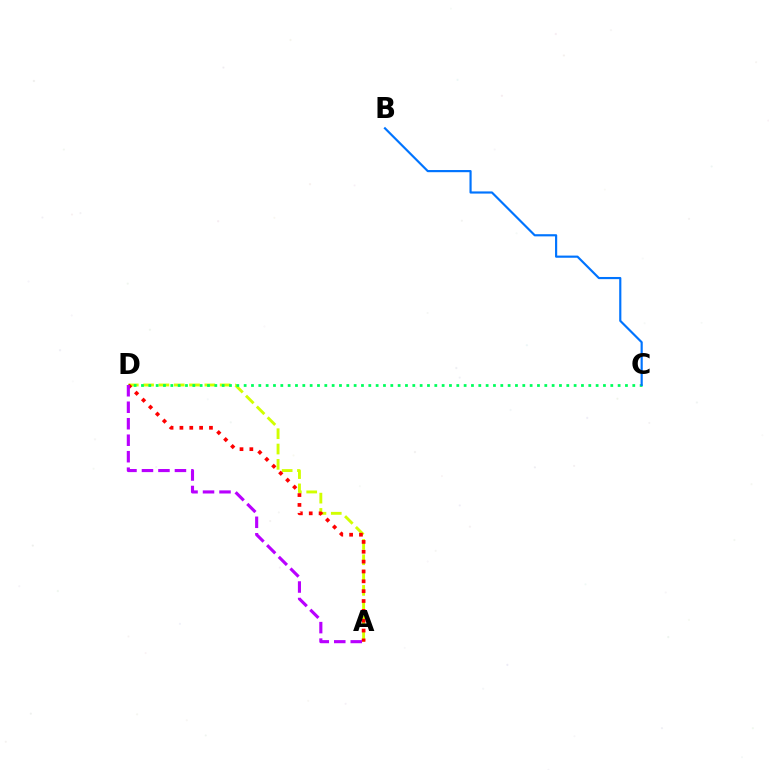{('A', 'D'): [{'color': '#d1ff00', 'line_style': 'dashed', 'thickness': 2.08}, {'color': '#ff0000', 'line_style': 'dotted', 'thickness': 2.68}, {'color': '#b900ff', 'line_style': 'dashed', 'thickness': 2.24}], ('C', 'D'): [{'color': '#00ff5c', 'line_style': 'dotted', 'thickness': 1.99}], ('B', 'C'): [{'color': '#0074ff', 'line_style': 'solid', 'thickness': 1.56}]}